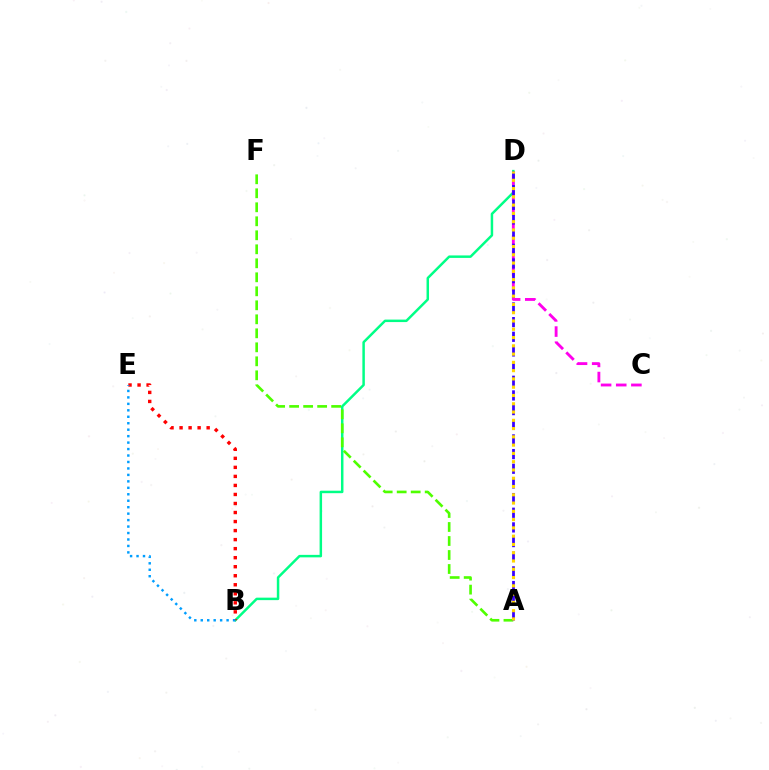{('B', 'D'): [{'color': '#00ff86', 'line_style': 'solid', 'thickness': 1.79}], ('A', 'F'): [{'color': '#4fff00', 'line_style': 'dashed', 'thickness': 1.9}], ('B', 'E'): [{'color': '#ff0000', 'line_style': 'dotted', 'thickness': 2.45}, {'color': '#009eff', 'line_style': 'dotted', 'thickness': 1.75}], ('C', 'D'): [{'color': '#ff00ed', 'line_style': 'dashed', 'thickness': 2.06}], ('A', 'D'): [{'color': '#3700ff', 'line_style': 'dashed', 'thickness': 1.99}, {'color': '#ffd500', 'line_style': 'dotted', 'thickness': 2.25}]}